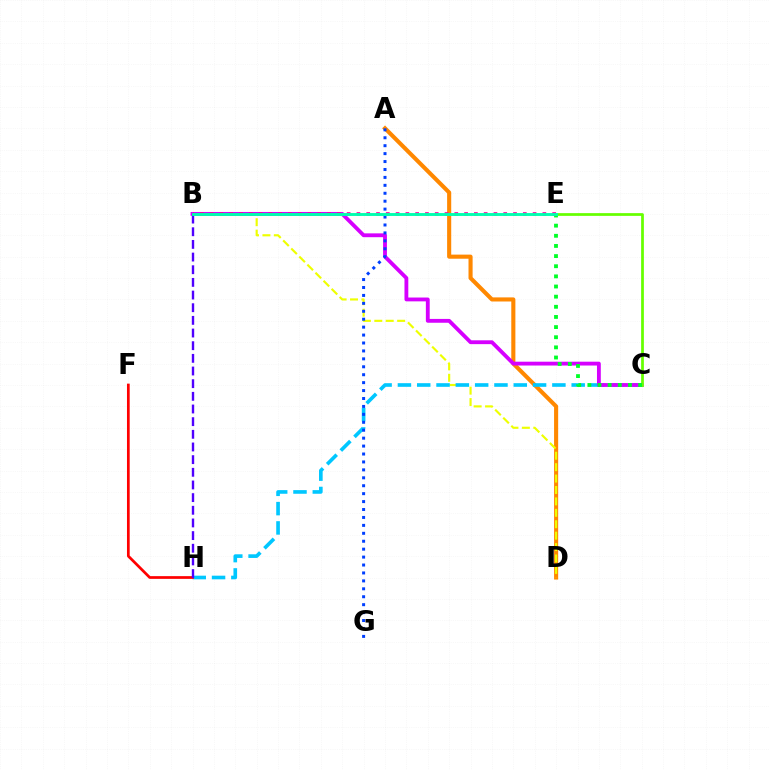{('A', 'D'): [{'color': '#ff8800', 'line_style': 'solid', 'thickness': 2.95}], ('B', 'D'): [{'color': '#eeff00', 'line_style': 'dashed', 'thickness': 1.55}], ('C', 'H'): [{'color': '#00c7ff', 'line_style': 'dashed', 'thickness': 2.62}], ('B', 'C'): [{'color': '#d600ff', 'line_style': 'solid', 'thickness': 2.76}], ('C', 'E'): [{'color': '#66ff00', 'line_style': 'solid', 'thickness': 1.97}, {'color': '#00ff27', 'line_style': 'dotted', 'thickness': 2.76}], ('F', 'H'): [{'color': '#ff0000', 'line_style': 'solid', 'thickness': 1.96}], ('B', 'E'): [{'color': '#ff00a0', 'line_style': 'dotted', 'thickness': 2.66}, {'color': '#00ffaf', 'line_style': 'solid', 'thickness': 2.09}], ('A', 'G'): [{'color': '#003fff', 'line_style': 'dotted', 'thickness': 2.15}], ('B', 'H'): [{'color': '#4f00ff', 'line_style': 'dashed', 'thickness': 1.72}]}